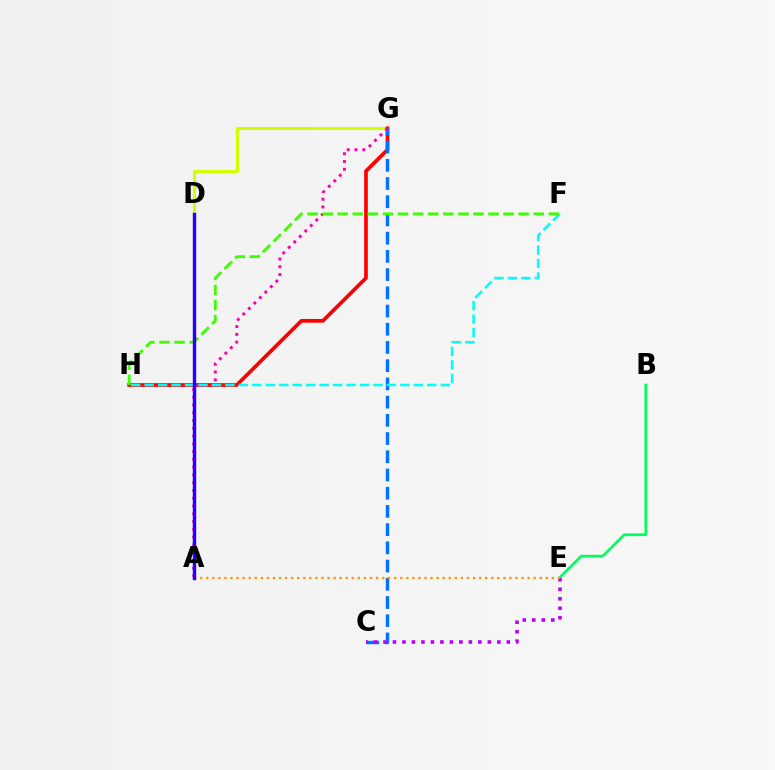{('D', 'G'): [{'color': '#d1ff00', 'line_style': 'solid', 'thickness': 2.17}], ('B', 'E'): [{'color': '#00ff5c', 'line_style': 'solid', 'thickness': 1.95}], ('G', 'H'): [{'color': '#ff0000', 'line_style': 'solid', 'thickness': 2.67}], ('C', 'G'): [{'color': '#0074ff', 'line_style': 'dashed', 'thickness': 2.47}], ('C', 'E'): [{'color': '#b900ff', 'line_style': 'dotted', 'thickness': 2.58}], ('A', 'E'): [{'color': '#ff9400', 'line_style': 'dotted', 'thickness': 1.65}], ('A', 'G'): [{'color': '#ff00ac', 'line_style': 'dotted', 'thickness': 2.11}], ('F', 'H'): [{'color': '#00fff6', 'line_style': 'dashed', 'thickness': 1.83}, {'color': '#3dff00', 'line_style': 'dashed', 'thickness': 2.05}], ('A', 'D'): [{'color': '#2500ff', 'line_style': 'solid', 'thickness': 2.45}]}